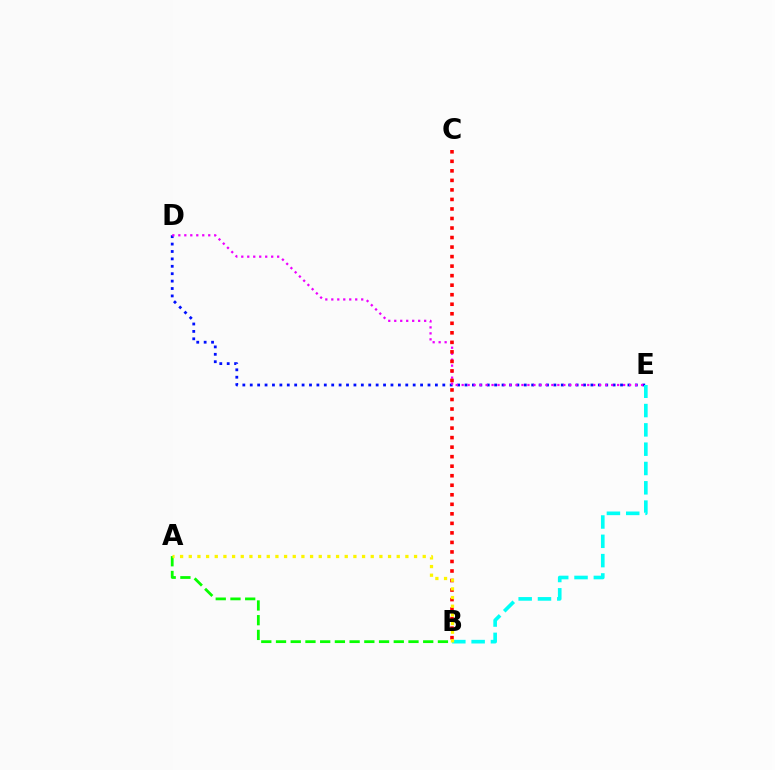{('D', 'E'): [{'color': '#0010ff', 'line_style': 'dotted', 'thickness': 2.01}, {'color': '#ee00ff', 'line_style': 'dotted', 'thickness': 1.62}], ('A', 'B'): [{'color': '#08ff00', 'line_style': 'dashed', 'thickness': 2.0}, {'color': '#fcf500', 'line_style': 'dotted', 'thickness': 2.35}], ('B', 'C'): [{'color': '#ff0000', 'line_style': 'dotted', 'thickness': 2.59}], ('B', 'E'): [{'color': '#00fff6', 'line_style': 'dashed', 'thickness': 2.62}]}